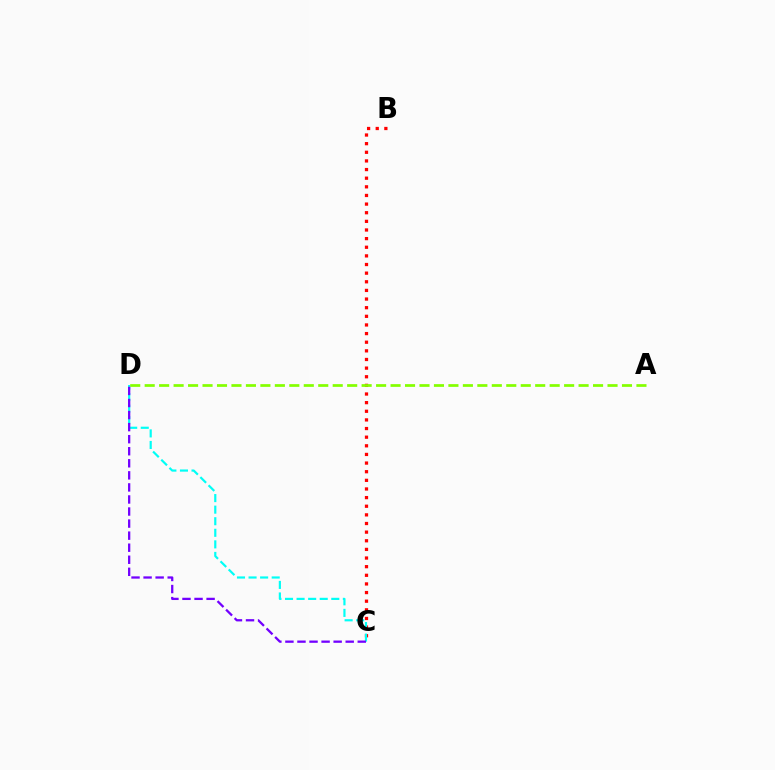{('B', 'C'): [{'color': '#ff0000', 'line_style': 'dotted', 'thickness': 2.35}], ('C', 'D'): [{'color': '#00fff6', 'line_style': 'dashed', 'thickness': 1.57}, {'color': '#7200ff', 'line_style': 'dashed', 'thickness': 1.64}], ('A', 'D'): [{'color': '#84ff00', 'line_style': 'dashed', 'thickness': 1.96}]}